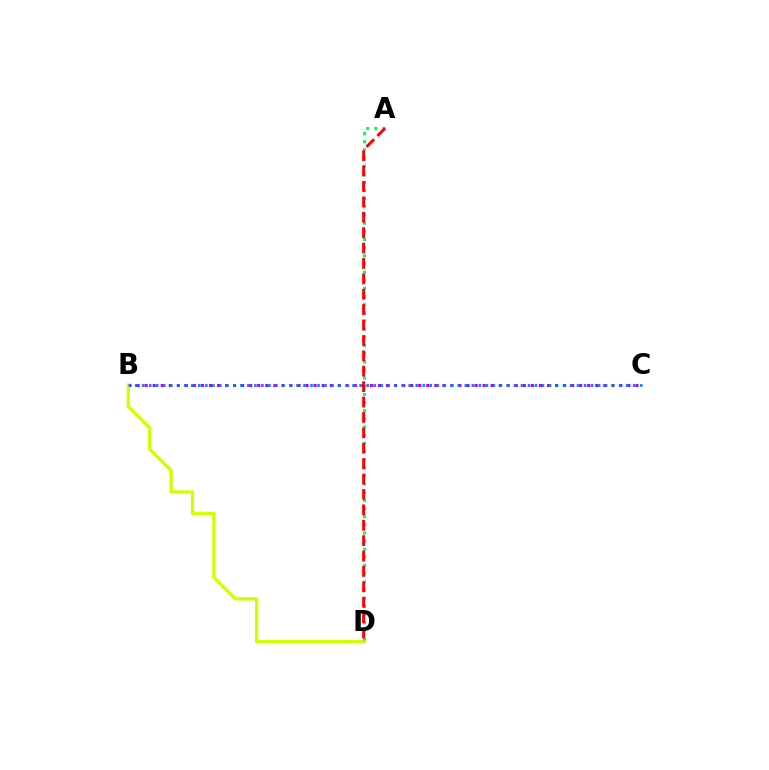{('B', 'C'): [{'color': '#b900ff', 'line_style': 'dotted', 'thickness': 2.19}, {'color': '#0074ff', 'line_style': 'dotted', 'thickness': 1.91}], ('B', 'D'): [{'color': '#d1ff00', 'line_style': 'solid', 'thickness': 2.36}], ('A', 'D'): [{'color': '#00ff5c', 'line_style': 'dotted', 'thickness': 2.22}, {'color': '#ff0000', 'line_style': 'dashed', 'thickness': 2.09}]}